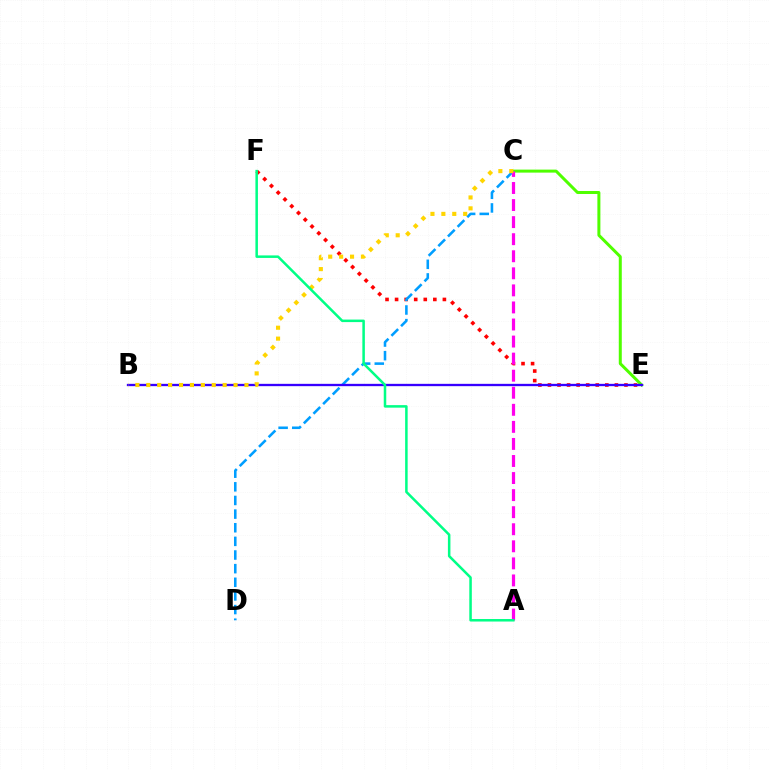{('E', 'F'): [{'color': '#ff0000', 'line_style': 'dotted', 'thickness': 2.6}], ('C', 'D'): [{'color': '#009eff', 'line_style': 'dashed', 'thickness': 1.85}], ('C', 'E'): [{'color': '#4fff00', 'line_style': 'solid', 'thickness': 2.16}], ('A', 'C'): [{'color': '#ff00ed', 'line_style': 'dashed', 'thickness': 2.32}], ('B', 'E'): [{'color': '#3700ff', 'line_style': 'solid', 'thickness': 1.67}], ('B', 'C'): [{'color': '#ffd500', 'line_style': 'dotted', 'thickness': 2.96}], ('A', 'F'): [{'color': '#00ff86', 'line_style': 'solid', 'thickness': 1.81}]}